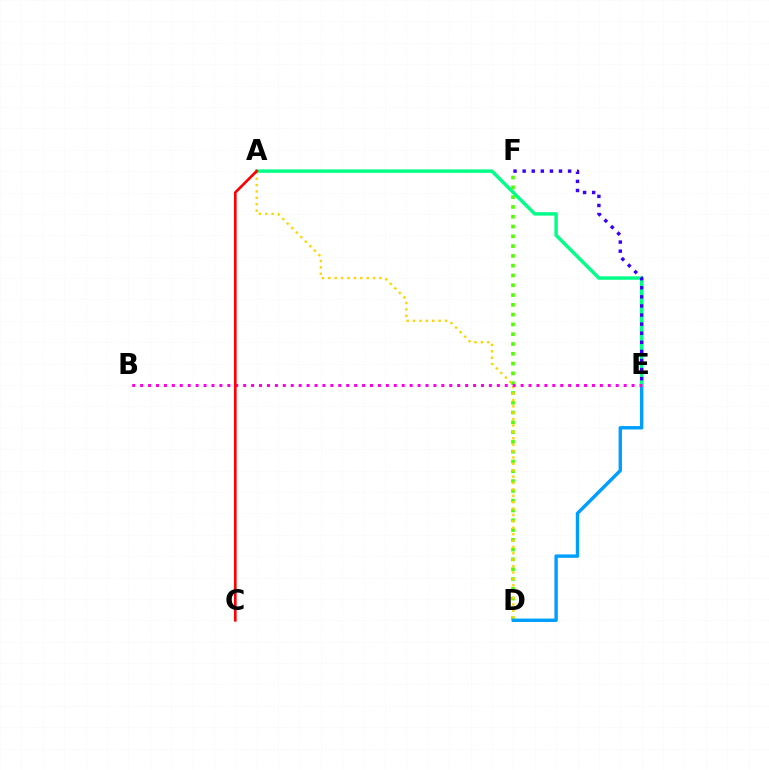{('D', 'F'): [{'color': '#4fff00', 'line_style': 'dotted', 'thickness': 2.66}], ('D', 'E'): [{'color': '#009eff', 'line_style': 'solid', 'thickness': 2.45}], ('A', 'D'): [{'color': '#ffd500', 'line_style': 'dotted', 'thickness': 1.74}], ('A', 'E'): [{'color': '#00ff86', 'line_style': 'solid', 'thickness': 2.47}], ('E', 'F'): [{'color': '#3700ff', 'line_style': 'dotted', 'thickness': 2.47}], ('B', 'E'): [{'color': '#ff00ed', 'line_style': 'dotted', 'thickness': 2.15}], ('A', 'C'): [{'color': '#ff0000', 'line_style': 'solid', 'thickness': 1.93}]}